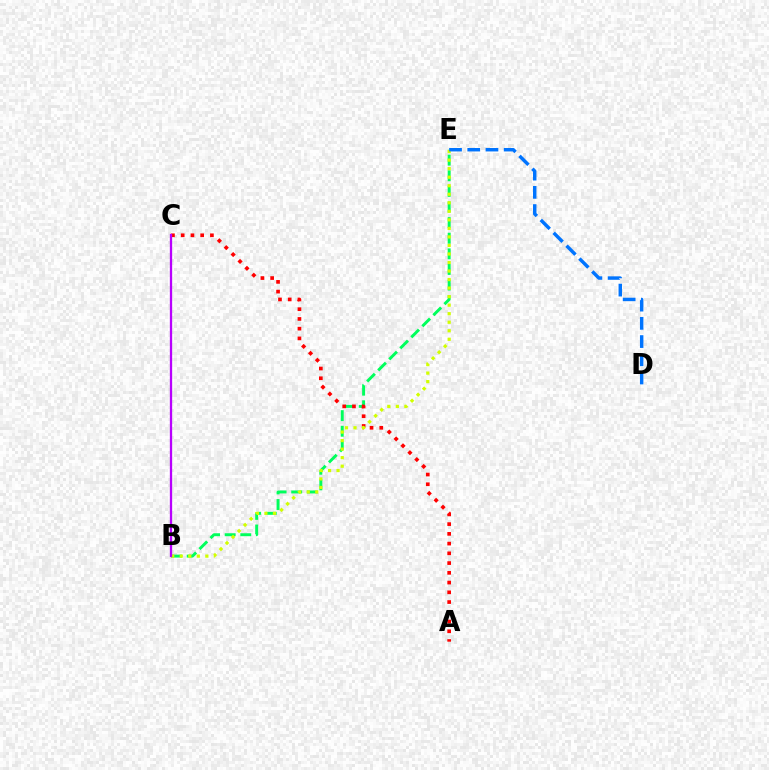{('B', 'E'): [{'color': '#00ff5c', 'line_style': 'dashed', 'thickness': 2.12}, {'color': '#d1ff00', 'line_style': 'dotted', 'thickness': 2.32}], ('A', 'C'): [{'color': '#ff0000', 'line_style': 'dotted', 'thickness': 2.65}], ('D', 'E'): [{'color': '#0074ff', 'line_style': 'dashed', 'thickness': 2.47}], ('B', 'C'): [{'color': '#b900ff', 'line_style': 'solid', 'thickness': 1.66}]}